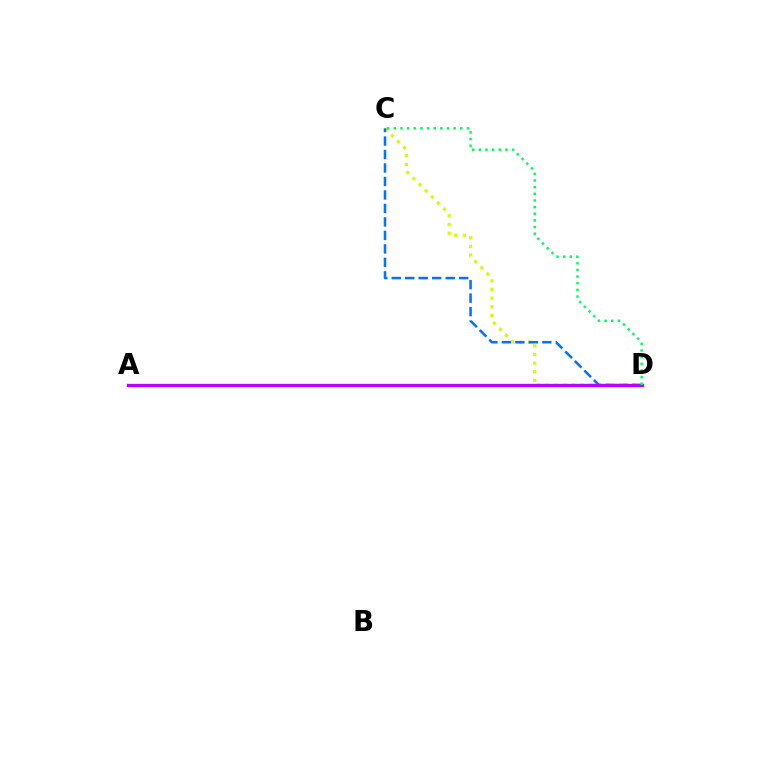{('A', 'D'): [{'color': '#ff0000', 'line_style': 'dashed', 'thickness': 1.88}, {'color': '#b900ff', 'line_style': 'solid', 'thickness': 2.4}], ('C', 'D'): [{'color': '#d1ff00', 'line_style': 'dotted', 'thickness': 2.35}, {'color': '#0074ff', 'line_style': 'dashed', 'thickness': 1.83}, {'color': '#00ff5c', 'line_style': 'dotted', 'thickness': 1.81}]}